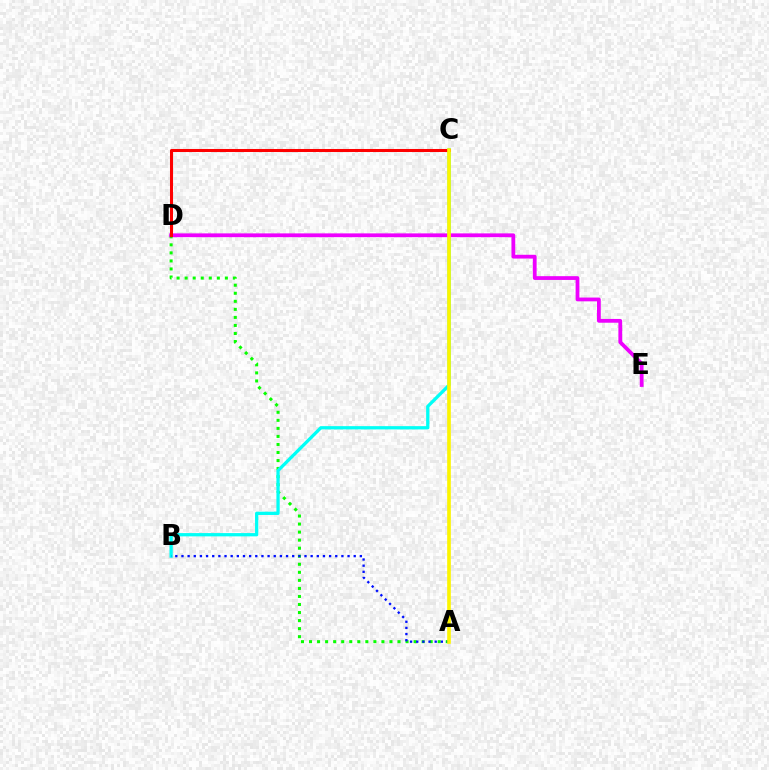{('A', 'D'): [{'color': '#08ff00', 'line_style': 'dotted', 'thickness': 2.19}], ('B', 'C'): [{'color': '#00fff6', 'line_style': 'solid', 'thickness': 2.36}], ('D', 'E'): [{'color': '#ee00ff', 'line_style': 'solid', 'thickness': 2.72}], ('A', 'B'): [{'color': '#0010ff', 'line_style': 'dotted', 'thickness': 1.67}], ('C', 'D'): [{'color': '#ff0000', 'line_style': 'solid', 'thickness': 2.19}], ('A', 'C'): [{'color': '#fcf500', 'line_style': 'solid', 'thickness': 2.63}]}